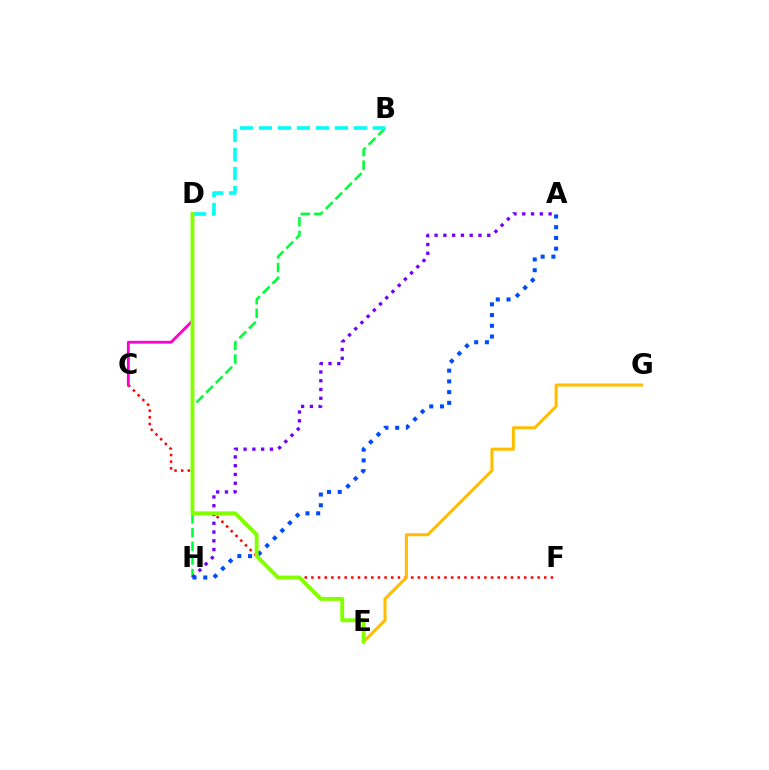{('C', 'F'): [{'color': '#ff0000', 'line_style': 'dotted', 'thickness': 1.81}], ('C', 'D'): [{'color': '#ff00cf', 'line_style': 'solid', 'thickness': 2.05}], ('B', 'H'): [{'color': '#00ff39', 'line_style': 'dashed', 'thickness': 1.86}], ('E', 'G'): [{'color': '#ffbd00', 'line_style': 'solid', 'thickness': 2.19}], ('B', 'D'): [{'color': '#00fff6', 'line_style': 'dashed', 'thickness': 2.58}], ('A', 'H'): [{'color': '#7200ff', 'line_style': 'dotted', 'thickness': 2.38}, {'color': '#004bff', 'line_style': 'dotted', 'thickness': 2.92}], ('D', 'E'): [{'color': '#84ff00', 'line_style': 'solid', 'thickness': 2.8}]}